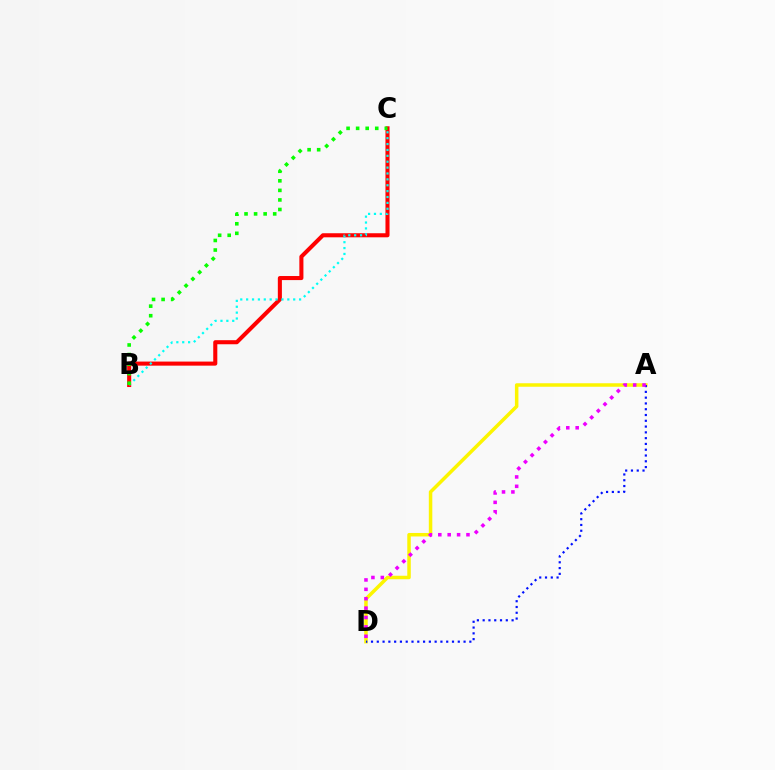{('B', 'C'): [{'color': '#ff0000', 'line_style': 'solid', 'thickness': 2.93}, {'color': '#00fff6', 'line_style': 'dotted', 'thickness': 1.6}, {'color': '#08ff00', 'line_style': 'dotted', 'thickness': 2.6}], ('A', 'D'): [{'color': '#fcf500', 'line_style': 'solid', 'thickness': 2.52}, {'color': '#0010ff', 'line_style': 'dotted', 'thickness': 1.57}, {'color': '#ee00ff', 'line_style': 'dotted', 'thickness': 2.55}]}